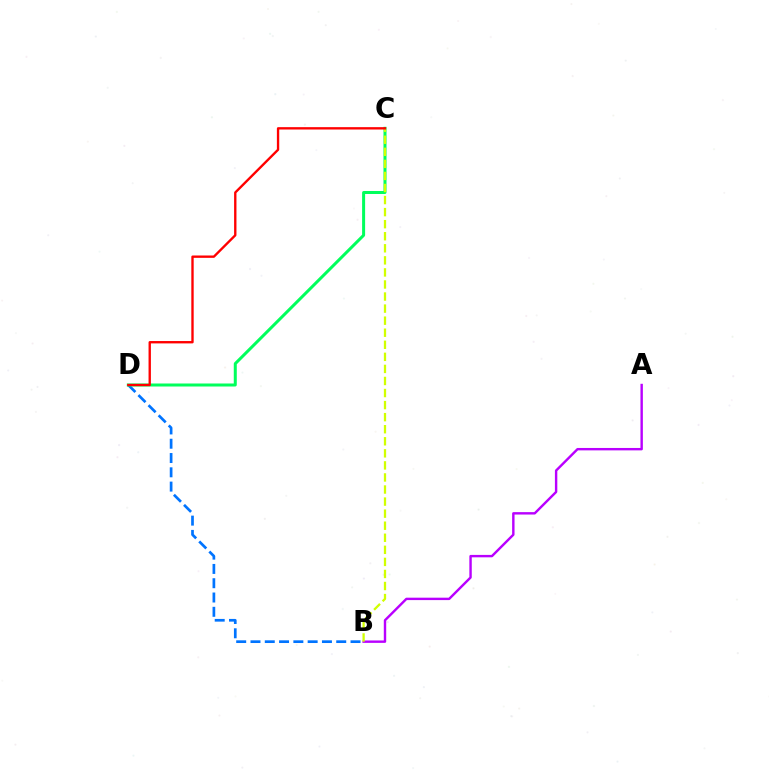{('B', 'D'): [{'color': '#0074ff', 'line_style': 'dashed', 'thickness': 1.94}], ('C', 'D'): [{'color': '#00ff5c', 'line_style': 'solid', 'thickness': 2.17}, {'color': '#ff0000', 'line_style': 'solid', 'thickness': 1.7}], ('A', 'B'): [{'color': '#b900ff', 'line_style': 'solid', 'thickness': 1.74}], ('B', 'C'): [{'color': '#d1ff00', 'line_style': 'dashed', 'thickness': 1.64}]}